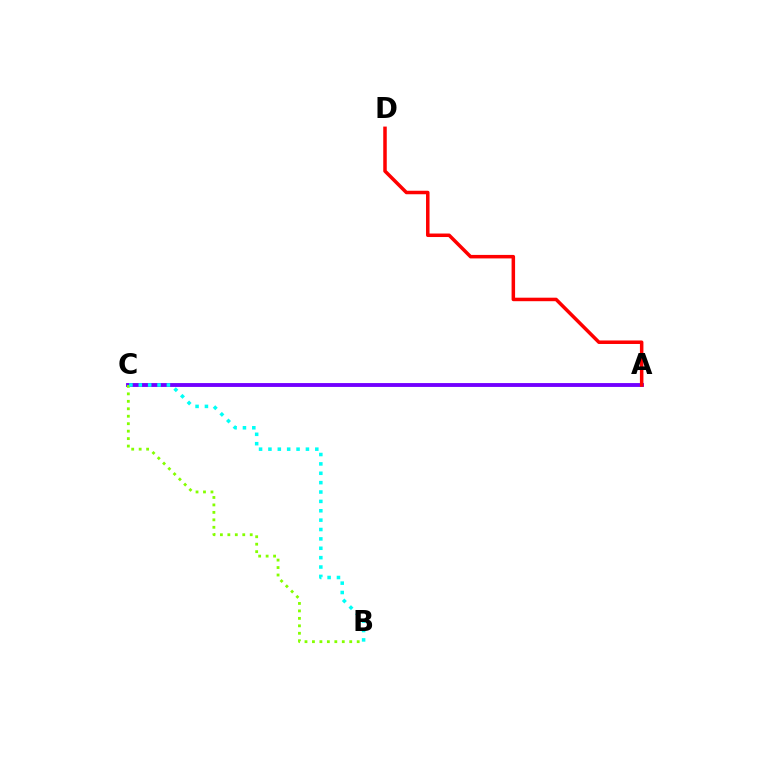{('A', 'C'): [{'color': '#7200ff', 'line_style': 'solid', 'thickness': 2.78}], ('B', 'C'): [{'color': '#84ff00', 'line_style': 'dotted', 'thickness': 2.03}, {'color': '#00fff6', 'line_style': 'dotted', 'thickness': 2.55}], ('A', 'D'): [{'color': '#ff0000', 'line_style': 'solid', 'thickness': 2.53}]}